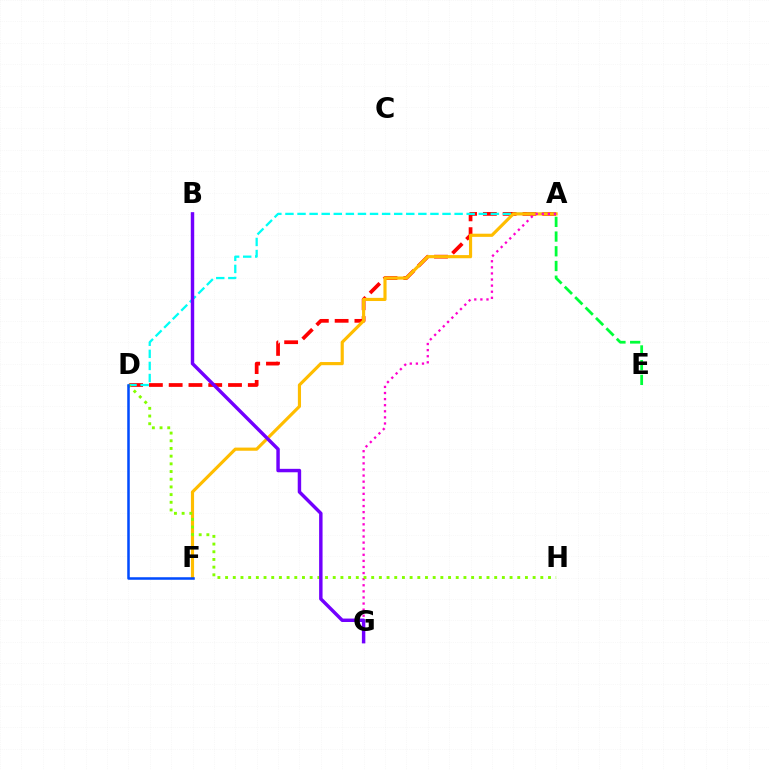{('A', 'D'): [{'color': '#ff0000', 'line_style': 'dashed', 'thickness': 2.69}, {'color': '#00fff6', 'line_style': 'dashed', 'thickness': 1.64}], ('A', 'F'): [{'color': '#ffbd00', 'line_style': 'solid', 'thickness': 2.27}], ('A', 'G'): [{'color': '#ff00cf', 'line_style': 'dotted', 'thickness': 1.66}], ('D', 'H'): [{'color': '#84ff00', 'line_style': 'dotted', 'thickness': 2.09}], ('D', 'F'): [{'color': '#004bff', 'line_style': 'solid', 'thickness': 1.82}], ('B', 'G'): [{'color': '#7200ff', 'line_style': 'solid', 'thickness': 2.48}], ('A', 'E'): [{'color': '#00ff39', 'line_style': 'dashed', 'thickness': 2.0}]}